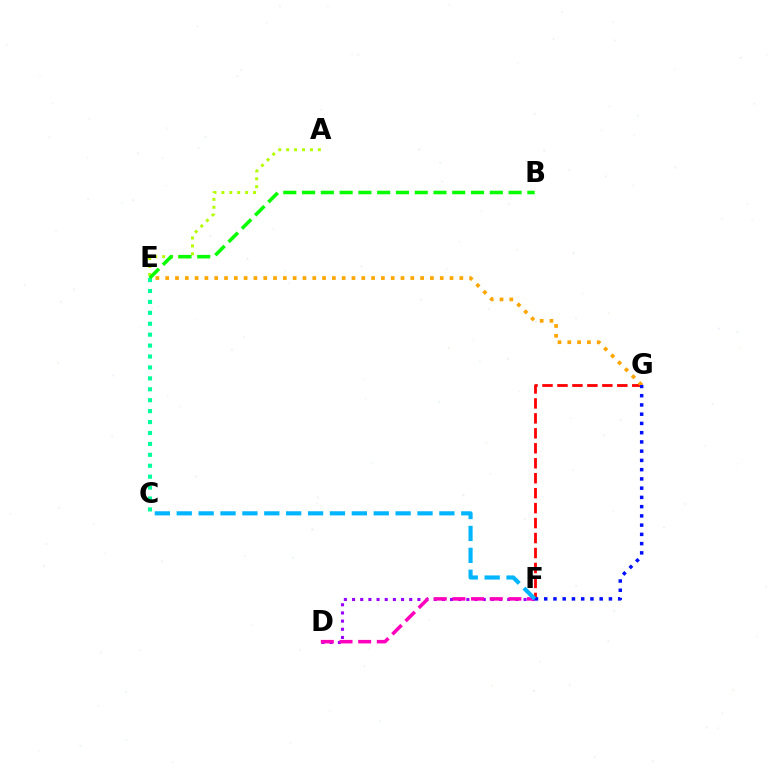{('F', 'G'): [{'color': '#ff0000', 'line_style': 'dashed', 'thickness': 2.03}, {'color': '#0010ff', 'line_style': 'dotted', 'thickness': 2.51}], ('E', 'G'): [{'color': '#ffa500', 'line_style': 'dotted', 'thickness': 2.66}], ('C', 'E'): [{'color': '#00ff9d', 'line_style': 'dotted', 'thickness': 2.97}], ('A', 'E'): [{'color': '#b3ff00', 'line_style': 'dotted', 'thickness': 2.15}], ('D', 'F'): [{'color': '#9b00ff', 'line_style': 'dotted', 'thickness': 2.22}, {'color': '#ff00bd', 'line_style': 'dashed', 'thickness': 2.53}], ('C', 'F'): [{'color': '#00b5ff', 'line_style': 'dashed', 'thickness': 2.97}], ('B', 'E'): [{'color': '#08ff00', 'line_style': 'dashed', 'thickness': 2.55}]}